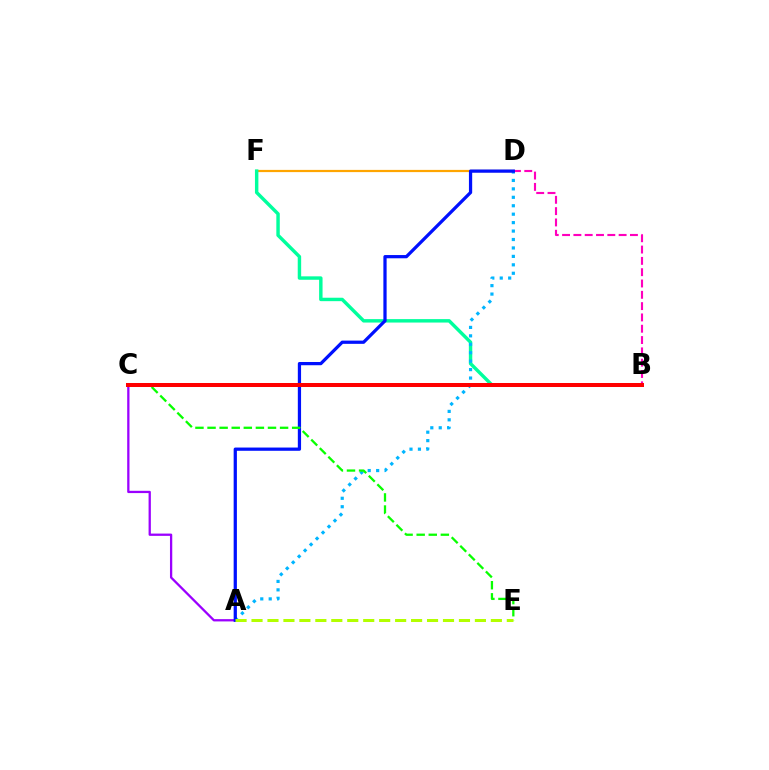{('D', 'F'): [{'color': '#ffa500', 'line_style': 'solid', 'thickness': 1.6}], ('B', 'F'): [{'color': '#00ff9d', 'line_style': 'solid', 'thickness': 2.47}], ('A', 'C'): [{'color': '#9b00ff', 'line_style': 'solid', 'thickness': 1.65}], ('B', 'D'): [{'color': '#ff00bd', 'line_style': 'dashed', 'thickness': 1.54}], ('A', 'D'): [{'color': '#00b5ff', 'line_style': 'dotted', 'thickness': 2.29}, {'color': '#0010ff', 'line_style': 'solid', 'thickness': 2.33}], ('C', 'E'): [{'color': '#08ff00', 'line_style': 'dashed', 'thickness': 1.64}], ('B', 'C'): [{'color': '#ff0000', 'line_style': 'solid', 'thickness': 2.89}], ('A', 'E'): [{'color': '#b3ff00', 'line_style': 'dashed', 'thickness': 2.17}]}